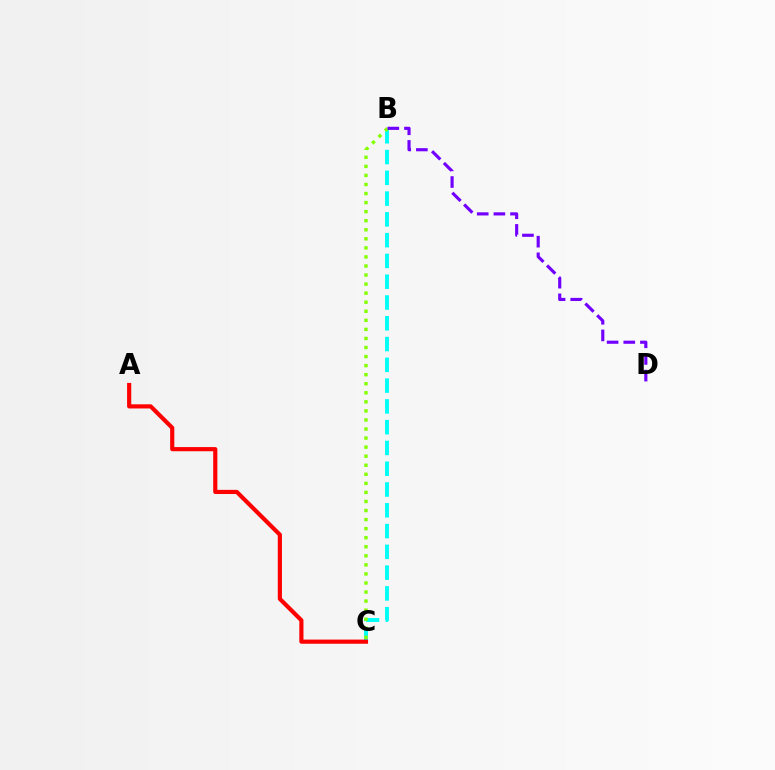{('B', 'C'): [{'color': '#00fff6', 'line_style': 'dashed', 'thickness': 2.82}, {'color': '#84ff00', 'line_style': 'dotted', 'thickness': 2.46}], ('A', 'C'): [{'color': '#ff0000', 'line_style': 'solid', 'thickness': 2.99}], ('B', 'D'): [{'color': '#7200ff', 'line_style': 'dashed', 'thickness': 2.26}]}